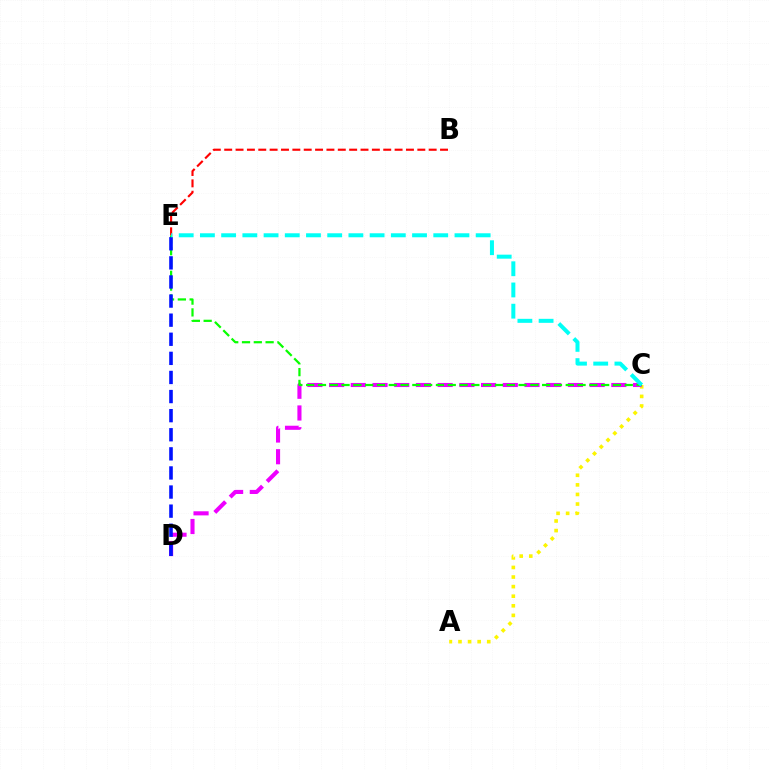{('A', 'C'): [{'color': '#fcf500', 'line_style': 'dotted', 'thickness': 2.6}], ('C', 'D'): [{'color': '#ee00ff', 'line_style': 'dashed', 'thickness': 2.95}], ('C', 'E'): [{'color': '#08ff00', 'line_style': 'dashed', 'thickness': 1.6}, {'color': '#00fff6', 'line_style': 'dashed', 'thickness': 2.88}], ('B', 'E'): [{'color': '#ff0000', 'line_style': 'dashed', 'thickness': 1.54}], ('D', 'E'): [{'color': '#0010ff', 'line_style': 'dashed', 'thickness': 2.59}]}